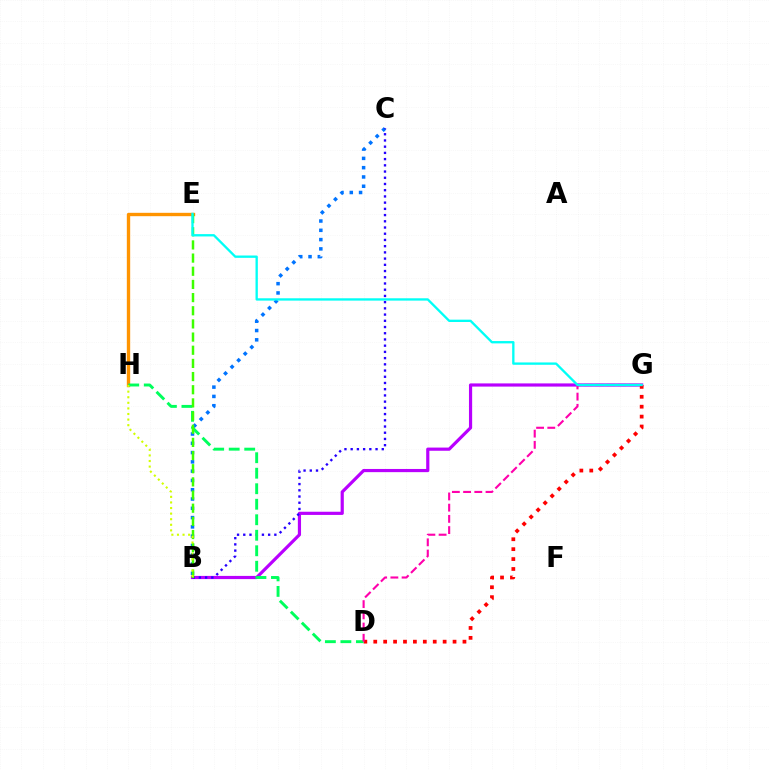{('E', 'H'): [{'color': '#ff9400', 'line_style': 'solid', 'thickness': 2.42}], ('B', 'G'): [{'color': '#b900ff', 'line_style': 'solid', 'thickness': 2.29}], ('B', 'C'): [{'color': '#0074ff', 'line_style': 'dotted', 'thickness': 2.52}, {'color': '#2500ff', 'line_style': 'dotted', 'thickness': 1.69}], ('D', 'G'): [{'color': '#ff0000', 'line_style': 'dotted', 'thickness': 2.69}, {'color': '#ff00ac', 'line_style': 'dashed', 'thickness': 1.52}], ('D', 'H'): [{'color': '#00ff5c', 'line_style': 'dashed', 'thickness': 2.11}], ('B', 'E'): [{'color': '#3dff00', 'line_style': 'dashed', 'thickness': 1.79}], ('B', 'H'): [{'color': '#d1ff00', 'line_style': 'dotted', 'thickness': 1.52}], ('E', 'G'): [{'color': '#00fff6', 'line_style': 'solid', 'thickness': 1.68}]}